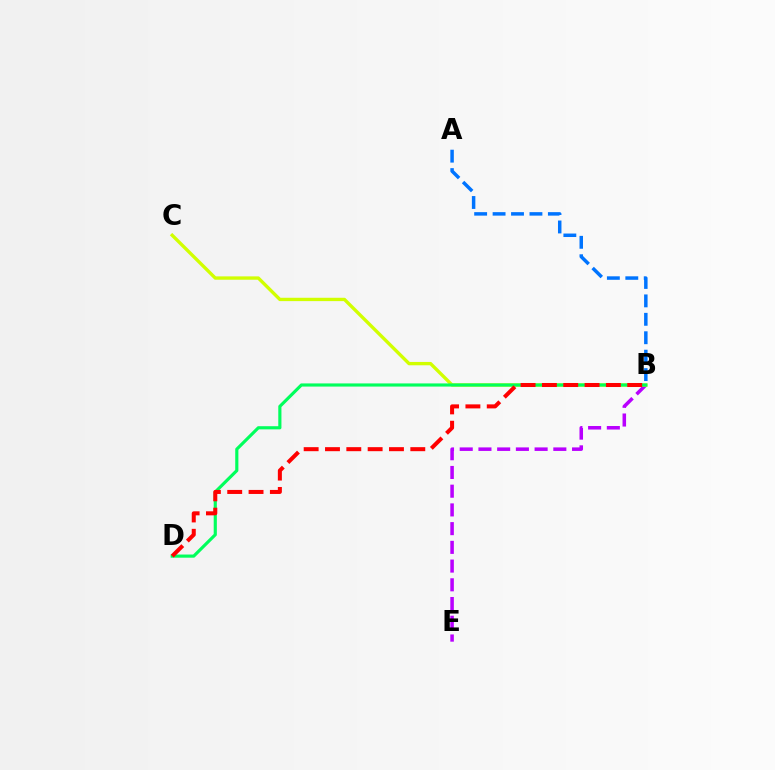{('B', 'E'): [{'color': '#b900ff', 'line_style': 'dashed', 'thickness': 2.54}], ('B', 'C'): [{'color': '#d1ff00', 'line_style': 'solid', 'thickness': 2.41}], ('B', 'D'): [{'color': '#00ff5c', 'line_style': 'solid', 'thickness': 2.27}, {'color': '#ff0000', 'line_style': 'dashed', 'thickness': 2.9}], ('A', 'B'): [{'color': '#0074ff', 'line_style': 'dashed', 'thickness': 2.5}]}